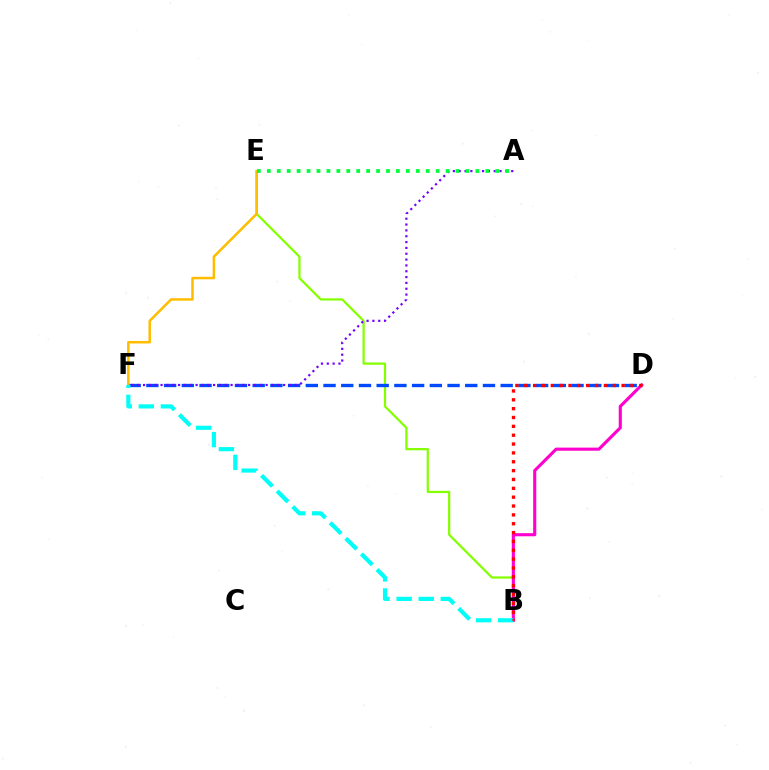{('B', 'E'): [{'color': '#84ff00', 'line_style': 'solid', 'thickness': 1.6}], ('D', 'F'): [{'color': '#004bff', 'line_style': 'dashed', 'thickness': 2.41}], ('E', 'F'): [{'color': '#ffbd00', 'line_style': 'solid', 'thickness': 1.81}], ('A', 'F'): [{'color': '#7200ff', 'line_style': 'dotted', 'thickness': 1.59}], ('A', 'E'): [{'color': '#00ff39', 'line_style': 'dotted', 'thickness': 2.7}], ('B', 'D'): [{'color': '#ff00cf', 'line_style': 'solid', 'thickness': 2.24}, {'color': '#ff0000', 'line_style': 'dotted', 'thickness': 2.41}], ('B', 'F'): [{'color': '#00fff6', 'line_style': 'dashed', 'thickness': 3.0}]}